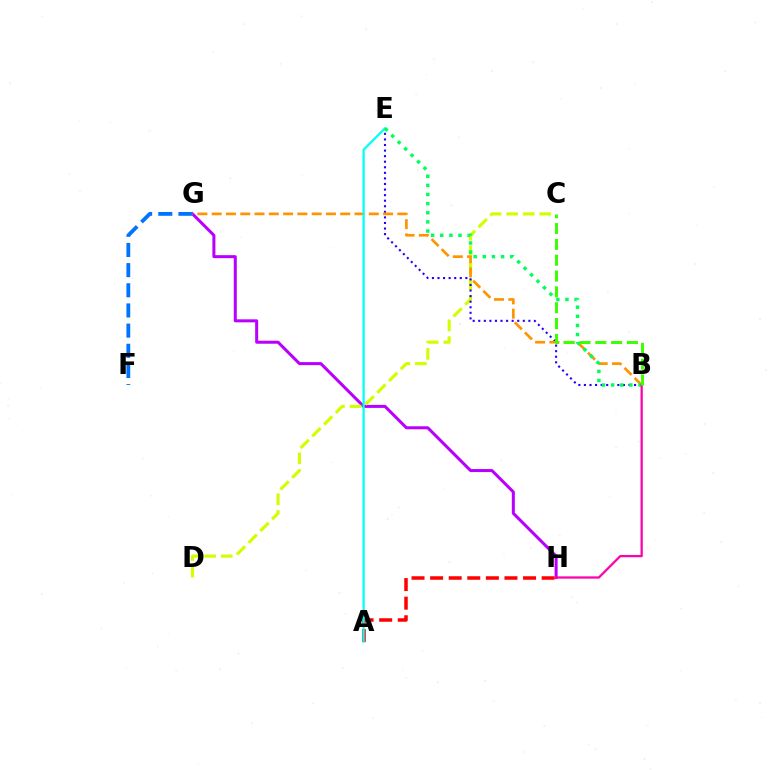{('G', 'H'): [{'color': '#b900ff', 'line_style': 'solid', 'thickness': 2.18}], ('C', 'D'): [{'color': '#d1ff00', 'line_style': 'dashed', 'thickness': 2.26}], ('A', 'H'): [{'color': '#ff0000', 'line_style': 'dashed', 'thickness': 2.53}], ('B', 'E'): [{'color': '#2500ff', 'line_style': 'dotted', 'thickness': 1.51}, {'color': '#00ff5c', 'line_style': 'dotted', 'thickness': 2.48}], ('B', 'G'): [{'color': '#ff9400', 'line_style': 'dashed', 'thickness': 1.94}], ('A', 'E'): [{'color': '#00fff6', 'line_style': 'solid', 'thickness': 1.61}], ('F', 'G'): [{'color': '#0074ff', 'line_style': 'dashed', 'thickness': 2.74}], ('B', 'H'): [{'color': '#ff00ac', 'line_style': 'solid', 'thickness': 1.63}], ('B', 'C'): [{'color': '#3dff00', 'line_style': 'dashed', 'thickness': 2.15}]}